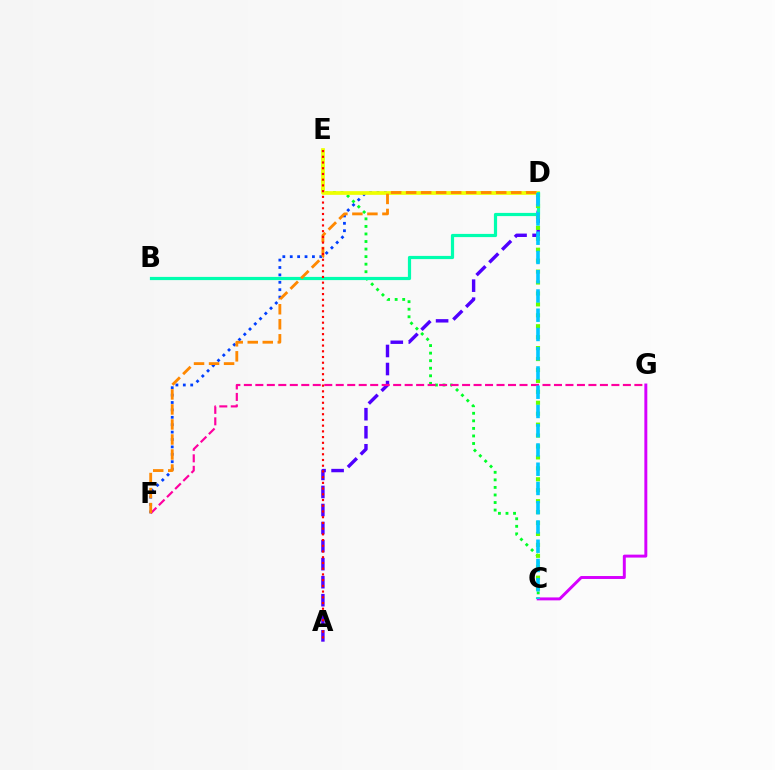{('D', 'F'): [{'color': '#003fff', 'line_style': 'dotted', 'thickness': 2.01}, {'color': '#ff8800', 'line_style': 'dashed', 'thickness': 2.04}], ('A', 'D'): [{'color': '#4f00ff', 'line_style': 'dashed', 'thickness': 2.45}], ('C', 'G'): [{'color': '#d600ff', 'line_style': 'solid', 'thickness': 2.12}], ('C', 'E'): [{'color': '#00ff27', 'line_style': 'dotted', 'thickness': 2.05}], ('D', 'E'): [{'color': '#eeff00', 'line_style': 'solid', 'thickness': 2.68}], ('B', 'D'): [{'color': '#00ffaf', 'line_style': 'solid', 'thickness': 2.3}], ('C', 'D'): [{'color': '#66ff00', 'line_style': 'dotted', 'thickness': 2.97}, {'color': '#00c7ff', 'line_style': 'dashed', 'thickness': 2.62}], ('F', 'G'): [{'color': '#ff00a0', 'line_style': 'dashed', 'thickness': 1.56}], ('A', 'E'): [{'color': '#ff0000', 'line_style': 'dotted', 'thickness': 1.55}]}